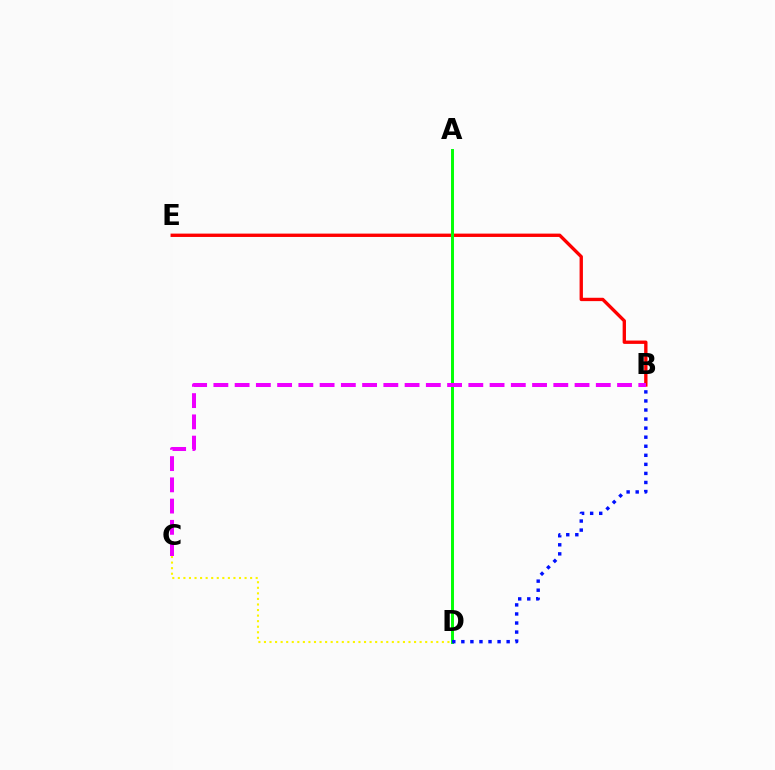{('B', 'E'): [{'color': '#ff0000', 'line_style': 'solid', 'thickness': 2.41}], ('A', 'D'): [{'color': '#00fff6', 'line_style': 'solid', 'thickness': 2.13}, {'color': '#08ff00', 'line_style': 'solid', 'thickness': 2.08}], ('B', 'D'): [{'color': '#0010ff', 'line_style': 'dotted', 'thickness': 2.46}], ('C', 'D'): [{'color': '#fcf500', 'line_style': 'dotted', 'thickness': 1.51}], ('B', 'C'): [{'color': '#ee00ff', 'line_style': 'dashed', 'thickness': 2.89}]}